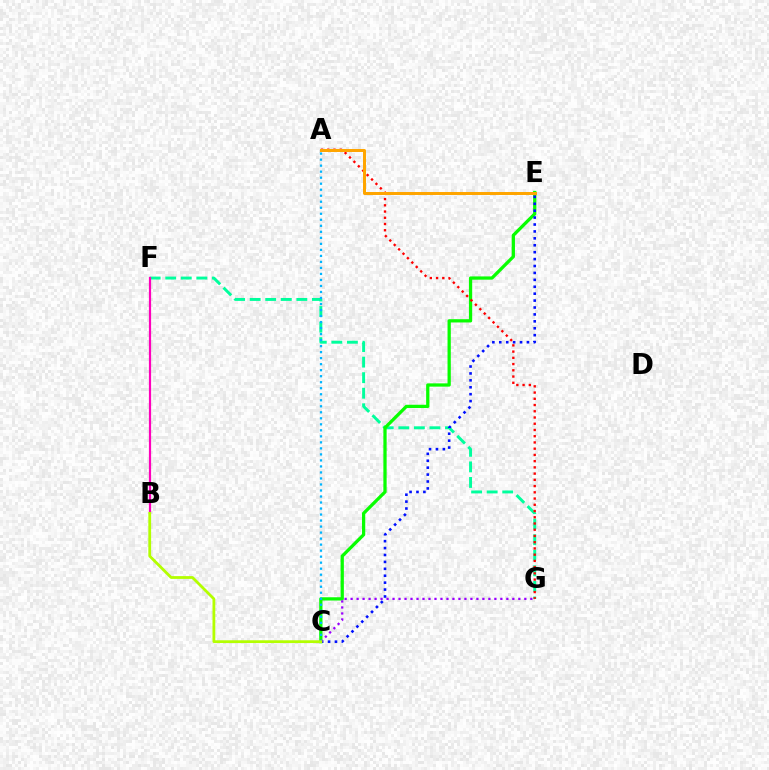{('F', 'G'): [{'color': '#00ff9d', 'line_style': 'dashed', 'thickness': 2.11}], ('C', 'E'): [{'color': '#08ff00', 'line_style': 'solid', 'thickness': 2.35}, {'color': '#0010ff', 'line_style': 'dotted', 'thickness': 1.88}], ('C', 'G'): [{'color': '#9b00ff', 'line_style': 'dotted', 'thickness': 1.63}], ('A', 'G'): [{'color': '#ff0000', 'line_style': 'dotted', 'thickness': 1.69}], ('A', 'E'): [{'color': '#ffa500', 'line_style': 'solid', 'thickness': 2.16}], ('B', 'F'): [{'color': '#ff00bd', 'line_style': 'solid', 'thickness': 1.59}], ('A', 'C'): [{'color': '#00b5ff', 'line_style': 'dotted', 'thickness': 1.63}], ('B', 'C'): [{'color': '#b3ff00', 'line_style': 'solid', 'thickness': 2.0}]}